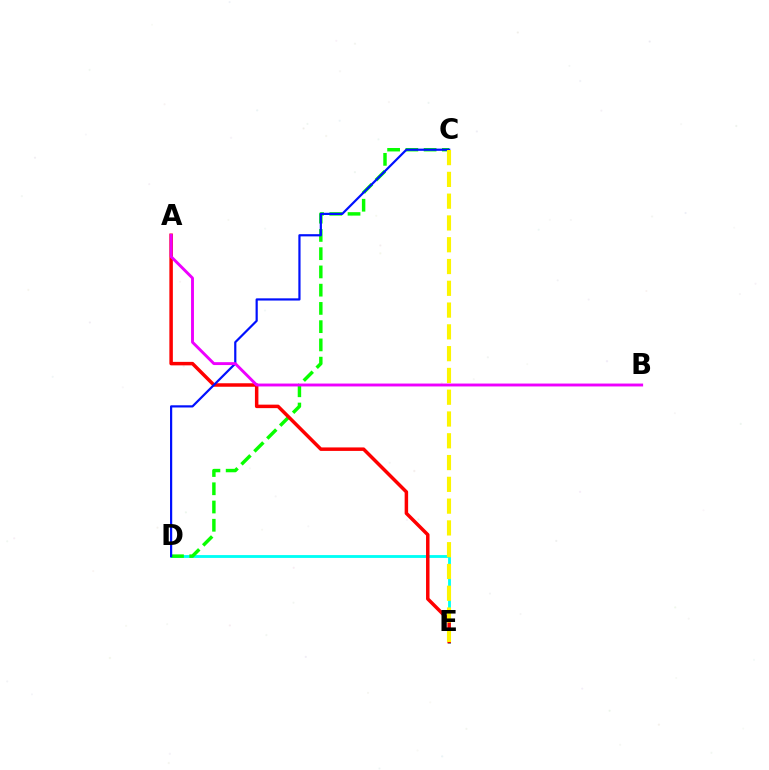{('D', 'E'): [{'color': '#00fff6', 'line_style': 'solid', 'thickness': 2.05}], ('C', 'D'): [{'color': '#08ff00', 'line_style': 'dashed', 'thickness': 2.48}, {'color': '#0010ff', 'line_style': 'solid', 'thickness': 1.58}], ('A', 'E'): [{'color': '#ff0000', 'line_style': 'solid', 'thickness': 2.51}], ('A', 'B'): [{'color': '#ee00ff', 'line_style': 'solid', 'thickness': 2.09}], ('C', 'E'): [{'color': '#fcf500', 'line_style': 'dashed', 'thickness': 2.96}]}